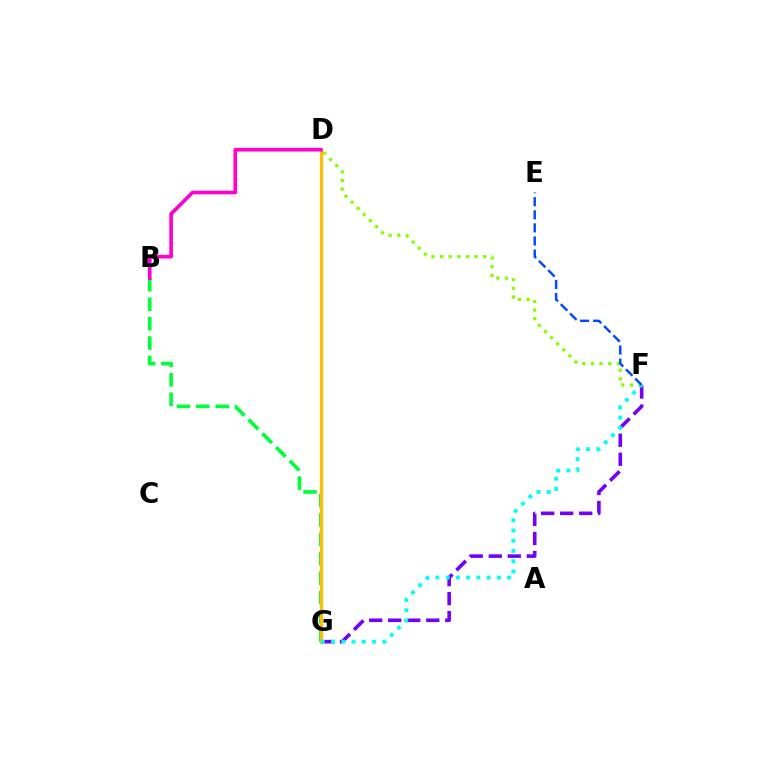{('D', 'G'): [{'color': '#ff0000', 'line_style': 'dashed', 'thickness': 2.1}, {'color': '#ffbd00', 'line_style': 'solid', 'thickness': 2.34}], ('D', 'F'): [{'color': '#84ff00', 'line_style': 'dotted', 'thickness': 2.34}], ('B', 'G'): [{'color': '#00ff39', 'line_style': 'dashed', 'thickness': 2.64}], ('F', 'G'): [{'color': '#7200ff', 'line_style': 'dashed', 'thickness': 2.58}, {'color': '#00fff6', 'line_style': 'dotted', 'thickness': 2.78}], ('E', 'F'): [{'color': '#004bff', 'line_style': 'dashed', 'thickness': 1.78}], ('B', 'D'): [{'color': '#ff00cf', 'line_style': 'solid', 'thickness': 2.63}]}